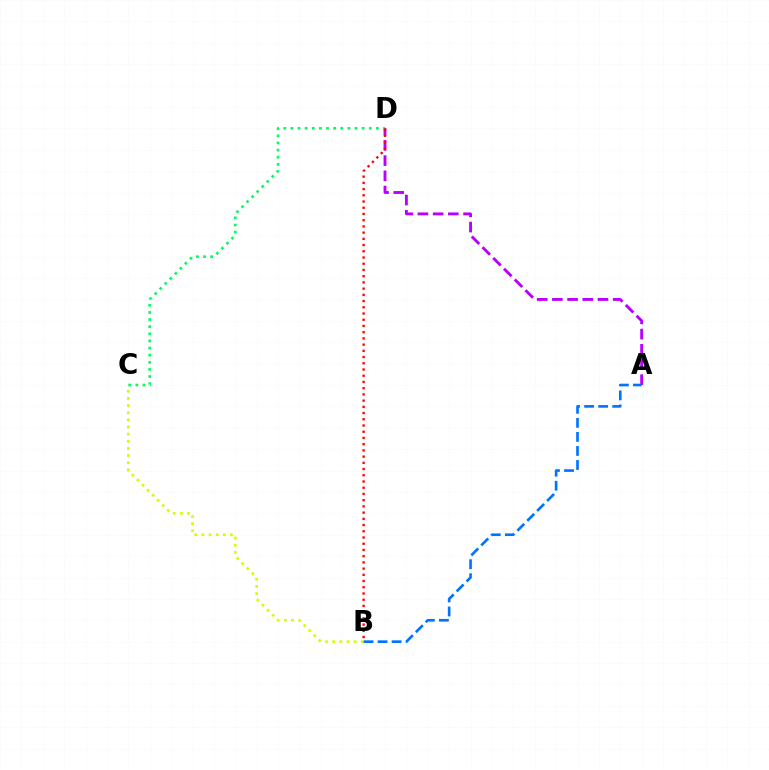{('A', 'D'): [{'color': '#b900ff', 'line_style': 'dashed', 'thickness': 2.07}], ('B', 'C'): [{'color': '#d1ff00', 'line_style': 'dotted', 'thickness': 1.94}], ('A', 'B'): [{'color': '#0074ff', 'line_style': 'dashed', 'thickness': 1.91}], ('C', 'D'): [{'color': '#00ff5c', 'line_style': 'dotted', 'thickness': 1.94}], ('B', 'D'): [{'color': '#ff0000', 'line_style': 'dotted', 'thickness': 1.69}]}